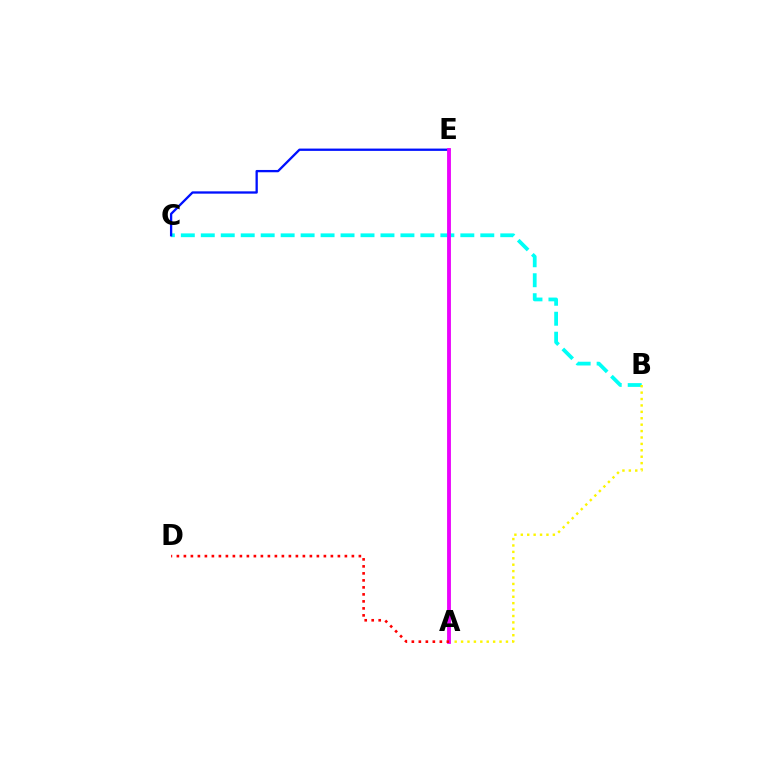{('B', 'C'): [{'color': '#00fff6', 'line_style': 'dashed', 'thickness': 2.71}], ('A', 'B'): [{'color': '#fcf500', 'line_style': 'dotted', 'thickness': 1.74}], ('C', 'E'): [{'color': '#0010ff', 'line_style': 'solid', 'thickness': 1.66}], ('A', 'E'): [{'color': '#08ff00', 'line_style': 'solid', 'thickness': 1.72}, {'color': '#ee00ff', 'line_style': 'solid', 'thickness': 2.75}], ('A', 'D'): [{'color': '#ff0000', 'line_style': 'dotted', 'thickness': 1.9}]}